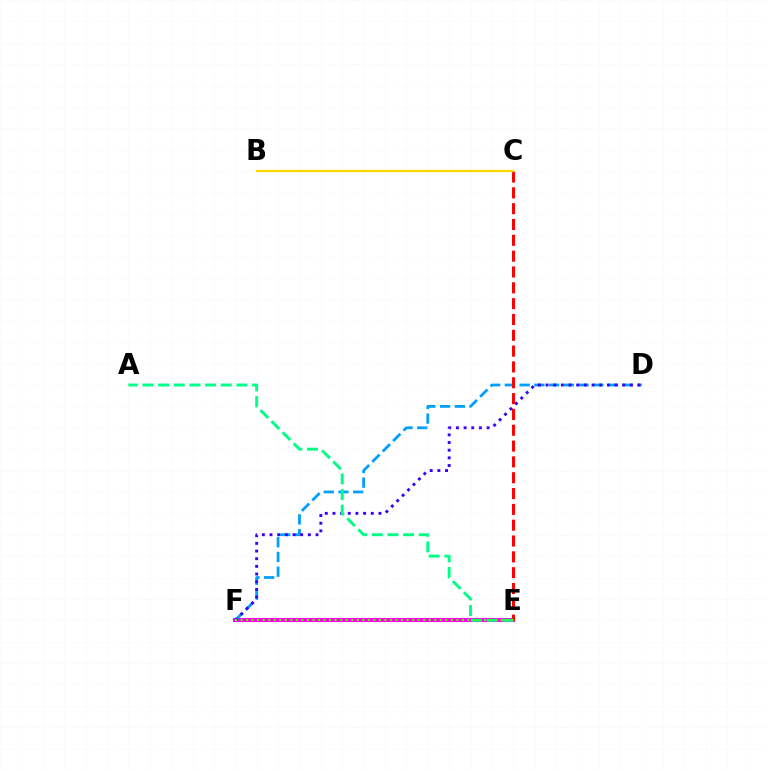{('E', 'F'): [{'color': '#ff00ed', 'line_style': 'solid', 'thickness': 2.96}, {'color': '#4fff00', 'line_style': 'dotted', 'thickness': 1.5}], ('D', 'F'): [{'color': '#009eff', 'line_style': 'dashed', 'thickness': 2.0}, {'color': '#3700ff', 'line_style': 'dotted', 'thickness': 2.08}], ('C', 'E'): [{'color': '#ff0000', 'line_style': 'dashed', 'thickness': 2.15}], ('A', 'E'): [{'color': '#00ff86', 'line_style': 'dashed', 'thickness': 2.13}], ('B', 'C'): [{'color': '#ffd500', 'line_style': 'solid', 'thickness': 1.7}]}